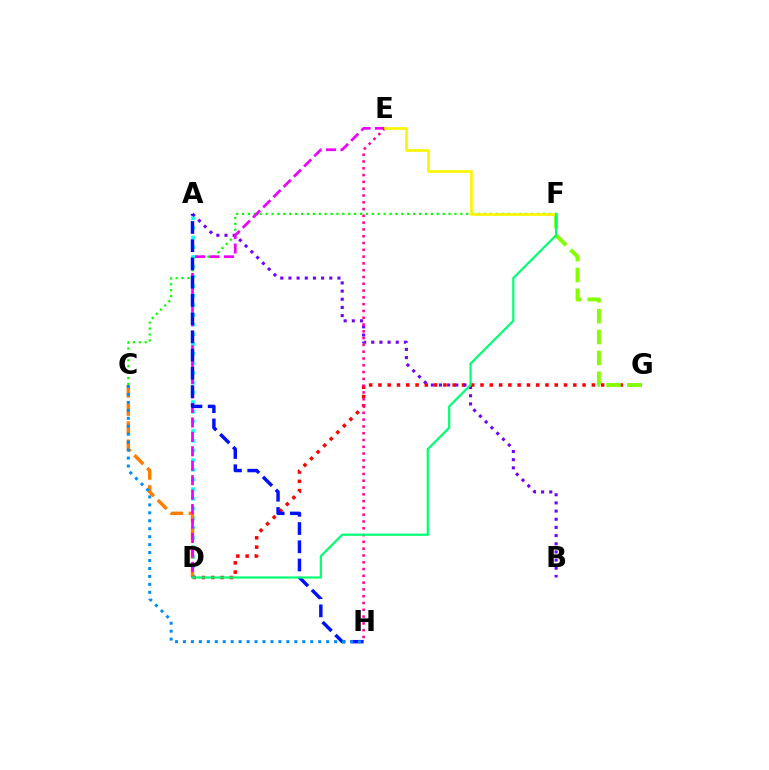{('A', 'D'): [{'color': '#00fff6', 'line_style': 'dotted', 'thickness': 2.63}], ('C', 'D'): [{'color': '#ff7c00', 'line_style': 'dashed', 'thickness': 2.47}], ('D', 'G'): [{'color': '#ff0000', 'line_style': 'dotted', 'thickness': 2.52}], ('C', 'F'): [{'color': '#08ff00', 'line_style': 'dotted', 'thickness': 1.6}], ('A', 'B'): [{'color': '#7200ff', 'line_style': 'dotted', 'thickness': 2.22}], ('F', 'G'): [{'color': '#84ff00', 'line_style': 'dashed', 'thickness': 2.83}], ('D', 'E'): [{'color': '#ee00ff', 'line_style': 'dashed', 'thickness': 1.96}], ('A', 'H'): [{'color': '#0010ff', 'line_style': 'dashed', 'thickness': 2.48}], ('E', 'H'): [{'color': '#ff0094', 'line_style': 'dotted', 'thickness': 1.85}], ('C', 'H'): [{'color': '#008cff', 'line_style': 'dotted', 'thickness': 2.16}], ('E', 'F'): [{'color': '#fcf500', 'line_style': 'solid', 'thickness': 1.94}], ('D', 'F'): [{'color': '#00ff74', 'line_style': 'solid', 'thickness': 1.59}]}